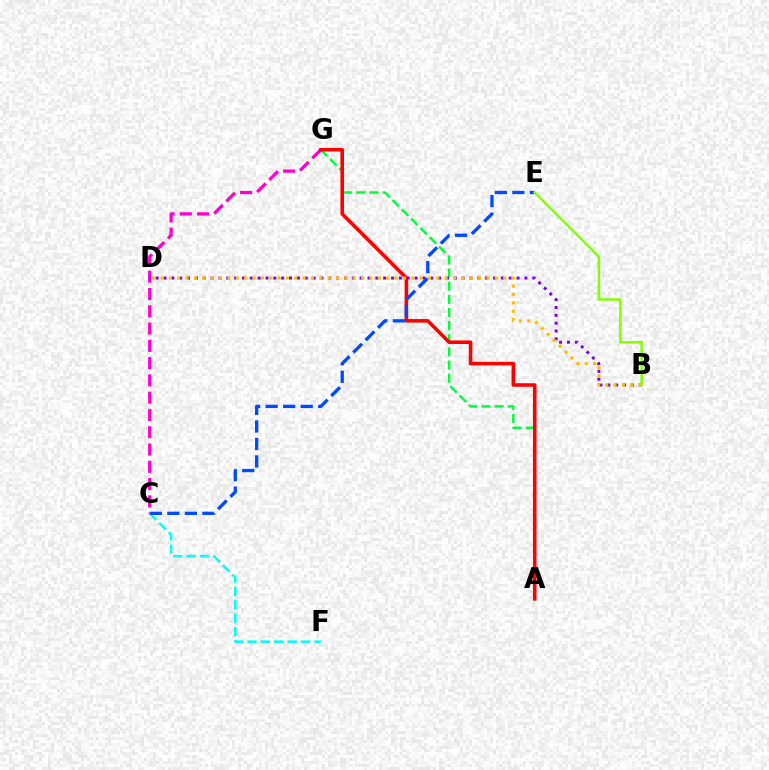{('C', 'F'): [{'color': '#00fff6', 'line_style': 'dashed', 'thickness': 1.82}], ('A', 'G'): [{'color': '#00ff39', 'line_style': 'dashed', 'thickness': 1.78}, {'color': '#ff0000', 'line_style': 'solid', 'thickness': 2.57}], ('C', 'G'): [{'color': '#ff00cf', 'line_style': 'dashed', 'thickness': 2.35}], ('C', 'E'): [{'color': '#004bff', 'line_style': 'dashed', 'thickness': 2.38}], ('B', 'D'): [{'color': '#7200ff', 'line_style': 'dotted', 'thickness': 2.13}, {'color': '#ffbd00', 'line_style': 'dotted', 'thickness': 2.27}], ('B', 'E'): [{'color': '#84ff00', 'line_style': 'solid', 'thickness': 1.78}]}